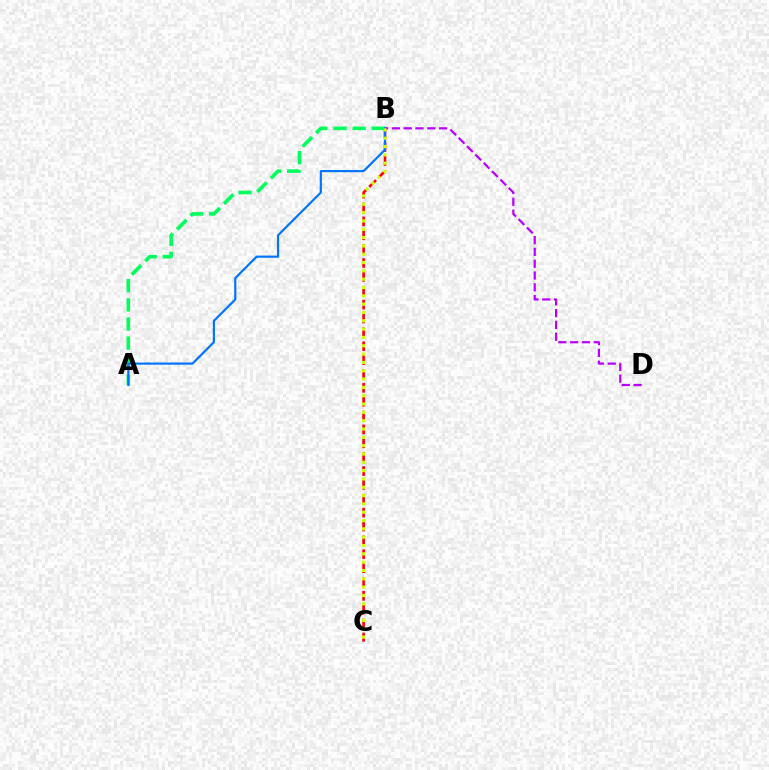{('A', 'B'): [{'color': '#00ff5c', 'line_style': 'dashed', 'thickness': 2.6}, {'color': '#0074ff', 'line_style': 'solid', 'thickness': 1.57}], ('B', 'C'): [{'color': '#ff0000', 'line_style': 'dashed', 'thickness': 1.88}, {'color': '#d1ff00', 'line_style': 'dotted', 'thickness': 2.26}], ('B', 'D'): [{'color': '#b900ff', 'line_style': 'dashed', 'thickness': 1.6}]}